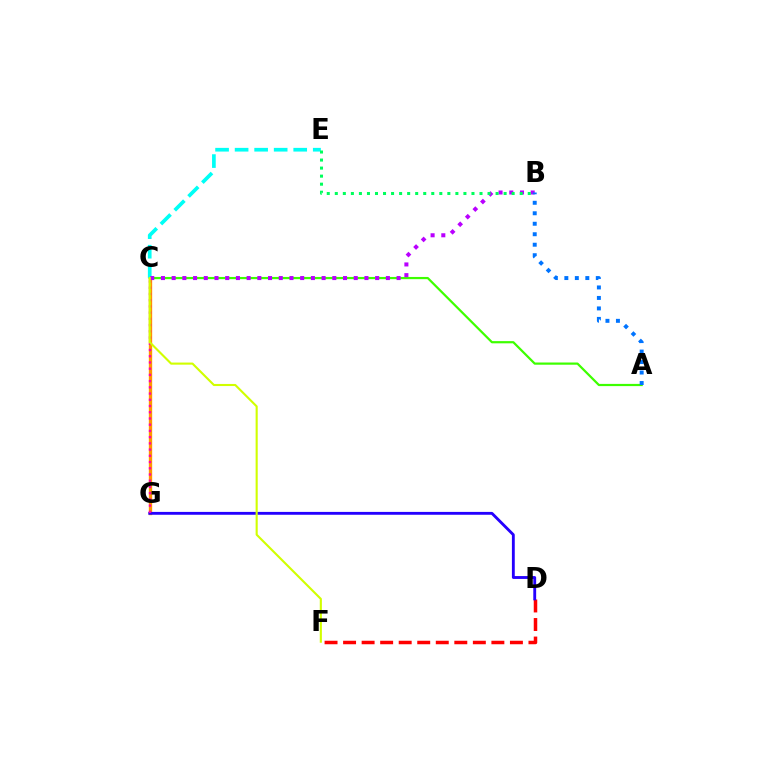{('D', 'F'): [{'color': '#ff0000', 'line_style': 'dashed', 'thickness': 2.52}], ('A', 'C'): [{'color': '#3dff00', 'line_style': 'solid', 'thickness': 1.59}], ('C', 'G'): [{'color': '#ff9400', 'line_style': 'solid', 'thickness': 2.4}, {'color': '#ff00ac', 'line_style': 'dotted', 'thickness': 1.69}], ('C', 'E'): [{'color': '#00fff6', 'line_style': 'dashed', 'thickness': 2.65}], ('B', 'C'): [{'color': '#b900ff', 'line_style': 'dotted', 'thickness': 2.91}], ('A', 'B'): [{'color': '#0074ff', 'line_style': 'dotted', 'thickness': 2.85}], ('D', 'G'): [{'color': '#2500ff', 'line_style': 'solid', 'thickness': 2.06}], ('B', 'E'): [{'color': '#00ff5c', 'line_style': 'dotted', 'thickness': 2.18}], ('C', 'F'): [{'color': '#d1ff00', 'line_style': 'solid', 'thickness': 1.52}]}